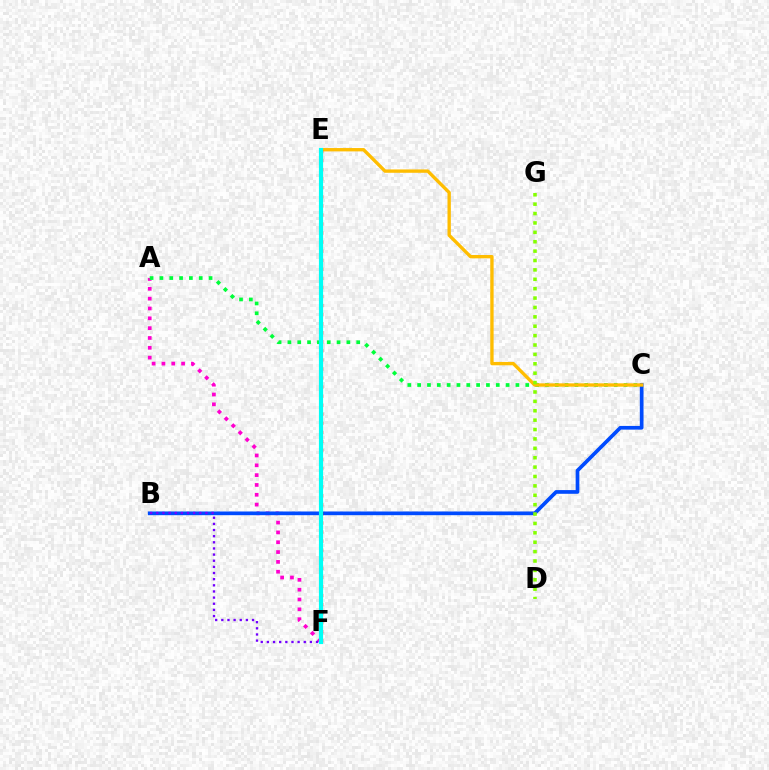{('A', 'F'): [{'color': '#ff00cf', 'line_style': 'dotted', 'thickness': 2.67}], ('B', 'C'): [{'color': '#004bff', 'line_style': 'solid', 'thickness': 2.66}], ('A', 'C'): [{'color': '#00ff39', 'line_style': 'dotted', 'thickness': 2.67}], ('C', 'E'): [{'color': '#ffbd00', 'line_style': 'solid', 'thickness': 2.41}], ('E', 'F'): [{'color': '#ff0000', 'line_style': 'dotted', 'thickness': 2.46}, {'color': '#00fff6', 'line_style': 'solid', 'thickness': 3.0}], ('D', 'G'): [{'color': '#84ff00', 'line_style': 'dotted', 'thickness': 2.55}], ('B', 'F'): [{'color': '#7200ff', 'line_style': 'dotted', 'thickness': 1.67}]}